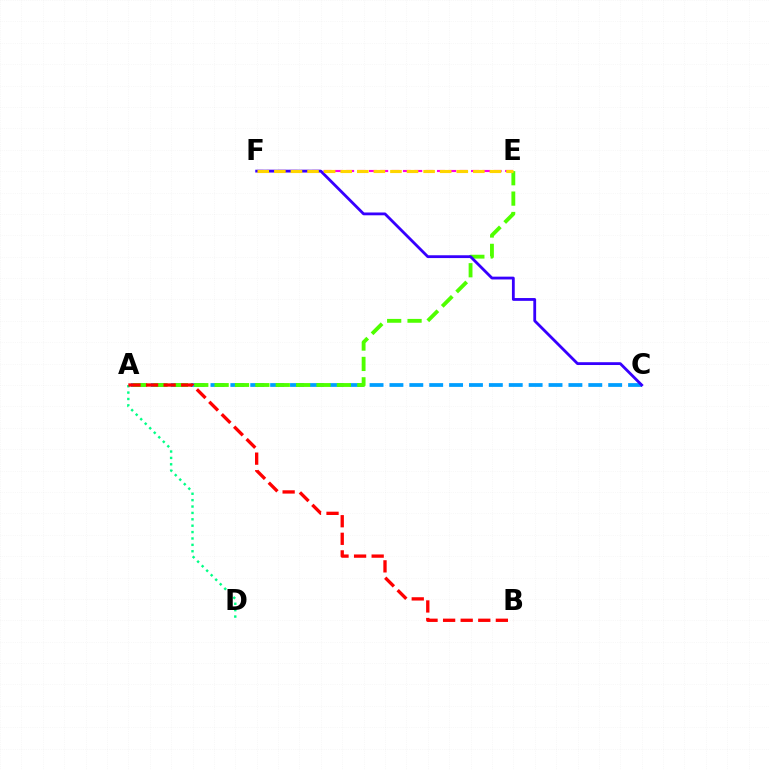{('A', 'C'): [{'color': '#009eff', 'line_style': 'dashed', 'thickness': 2.7}], ('A', 'E'): [{'color': '#4fff00', 'line_style': 'dashed', 'thickness': 2.77}], ('A', 'D'): [{'color': '#00ff86', 'line_style': 'dotted', 'thickness': 1.74}], ('E', 'F'): [{'color': '#ff00ed', 'line_style': 'dashed', 'thickness': 1.54}, {'color': '#ffd500', 'line_style': 'dashed', 'thickness': 2.25}], ('C', 'F'): [{'color': '#3700ff', 'line_style': 'solid', 'thickness': 2.02}], ('A', 'B'): [{'color': '#ff0000', 'line_style': 'dashed', 'thickness': 2.39}]}